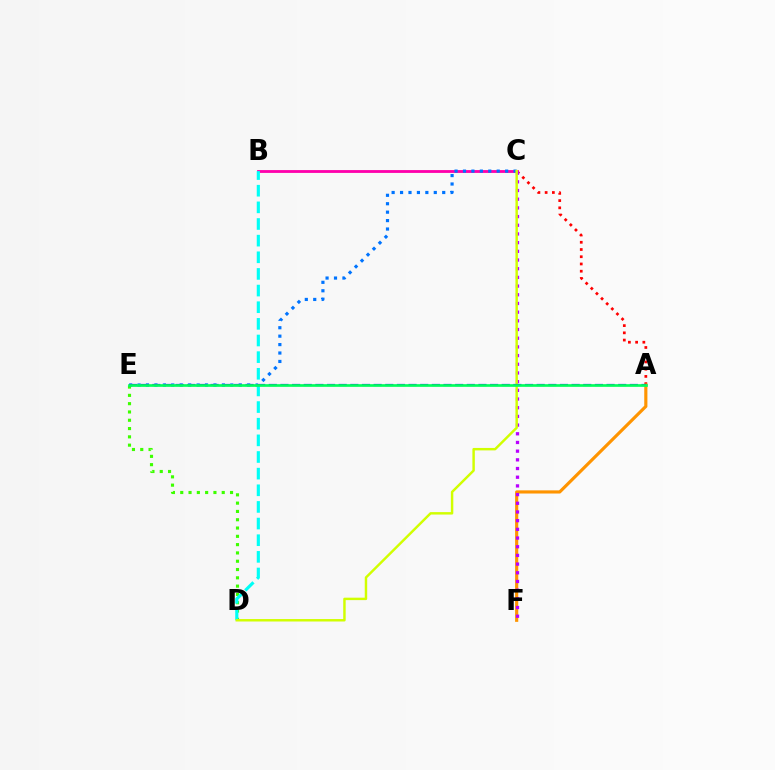{('A', 'C'): [{'color': '#ff0000', 'line_style': 'dotted', 'thickness': 1.96}], ('D', 'E'): [{'color': '#3dff00', 'line_style': 'dotted', 'thickness': 2.25}], ('B', 'C'): [{'color': '#ff00ac', 'line_style': 'solid', 'thickness': 2.03}], ('A', 'F'): [{'color': '#ff9400', 'line_style': 'solid', 'thickness': 2.27}], ('C', 'E'): [{'color': '#0074ff', 'line_style': 'dotted', 'thickness': 2.29}], ('C', 'F'): [{'color': '#b900ff', 'line_style': 'dotted', 'thickness': 2.36}], ('B', 'D'): [{'color': '#00fff6', 'line_style': 'dashed', 'thickness': 2.26}], ('C', 'D'): [{'color': '#d1ff00', 'line_style': 'solid', 'thickness': 1.76}], ('A', 'E'): [{'color': '#2500ff', 'line_style': 'dashed', 'thickness': 1.58}, {'color': '#00ff5c', 'line_style': 'solid', 'thickness': 1.92}]}